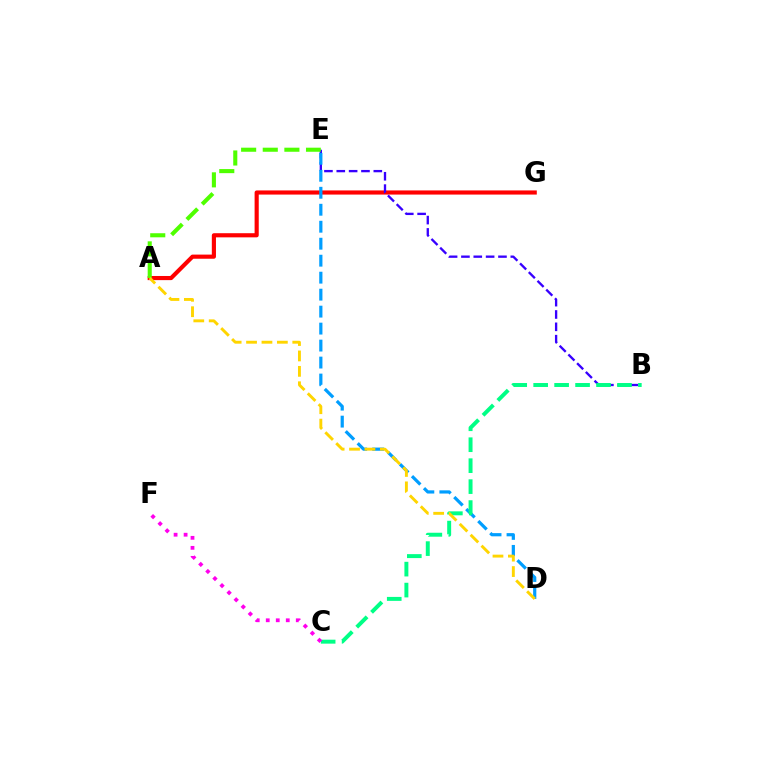{('A', 'G'): [{'color': '#ff0000', 'line_style': 'solid', 'thickness': 2.98}], ('B', 'E'): [{'color': '#3700ff', 'line_style': 'dashed', 'thickness': 1.68}], ('A', 'E'): [{'color': '#4fff00', 'line_style': 'dashed', 'thickness': 2.94}], ('D', 'E'): [{'color': '#009eff', 'line_style': 'dashed', 'thickness': 2.31}], ('B', 'C'): [{'color': '#00ff86', 'line_style': 'dashed', 'thickness': 2.85}], ('A', 'D'): [{'color': '#ffd500', 'line_style': 'dashed', 'thickness': 2.09}], ('C', 'F'): [{'color': '#ff00ed', 'line_style': 'dotted', 'thickness': 2.72}]}